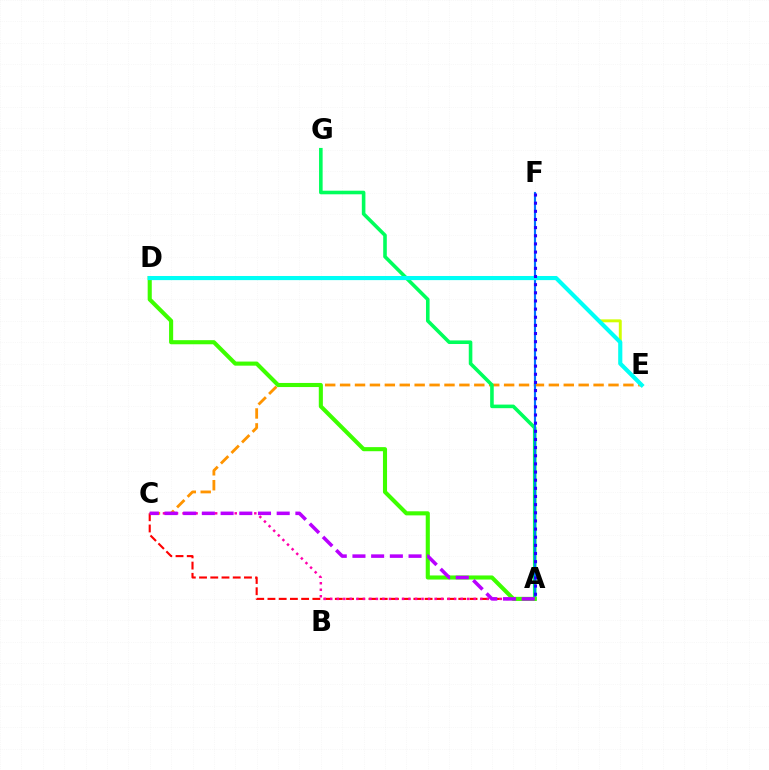{('C', 'E'): [{'color': '#ff9400', 'line_style': 'dashed', 'thickness': 2.03}], ('D', 'E'): [{'color': '#d1ff00', 'line_style': 'solid', 'thickness': 2.11}, {'color': '#00fff6', 'line_style': 'solid', 'thickness': 2.97}], ('A', 'C'): [{'color': '#ff0000', 'line_style': 'dashed', 'thickness': 1.52}, {'color': '#ff00ac', 'line_style': 'dotted', 'thickness': 1.77}, {'color': '#b900ff', 'line_style': 'dashed', 'thickness': 2.54}], ('A', 'G'): [{'color': '#00ff5c', 'line_style': 'solid', 'thickness': 2.58}], ('A', 'F'): [{'color': '#0074ff', 'line_style': 'solid', 'thickness': 1.55}, {'color': '#2500ff', 'line_style': 'dotted', 'thickness': 2.21}], ('A', 'D'): [{'color': '#3dff00', 'line_style': 'solid', 'thickness': 2.95}]}